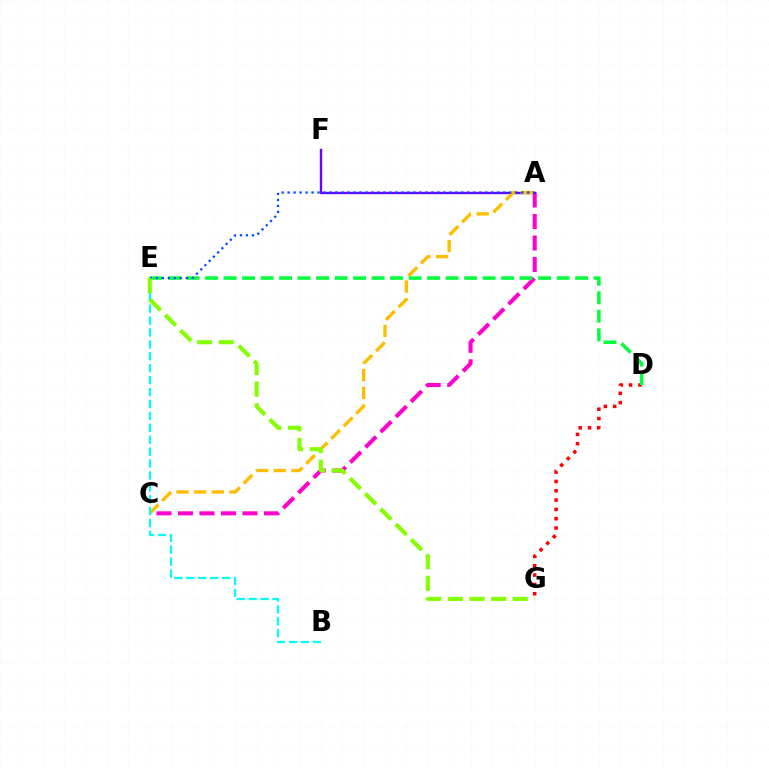{('D', 'G'): [{'color': '#ff0000', 'line_style': 'dotted', 'thickness': 2.53}], ('A', 'C'): [{'color': '#ff00cf', 'line_style': 'dashed', 'thickness': 2.92}, {'color': '#ffbd00', 'line_style': 'dashed', 'thickness': 2.4}], ('A', 'F'): [{'color': '#7200ff', 'line_style': 'solid', 'thickness': 1.72}], ('D', 'E'): [{'color': '#00ff39', 'line_style': 'dashed', 'thickness': 2.51}], ('B', 'E'): [{'color': '#00fff6', 'line_style': 'dashed', 'thickness': 1.62}], ('A', 'E'): [{'color': '#004bff', 'line_style': 'dotted', 'thickness': 1.63}], ('E', 'G'): [{'color': '#84ff00', 'line_style': 'dashed', 'thickness': 2.94}]}